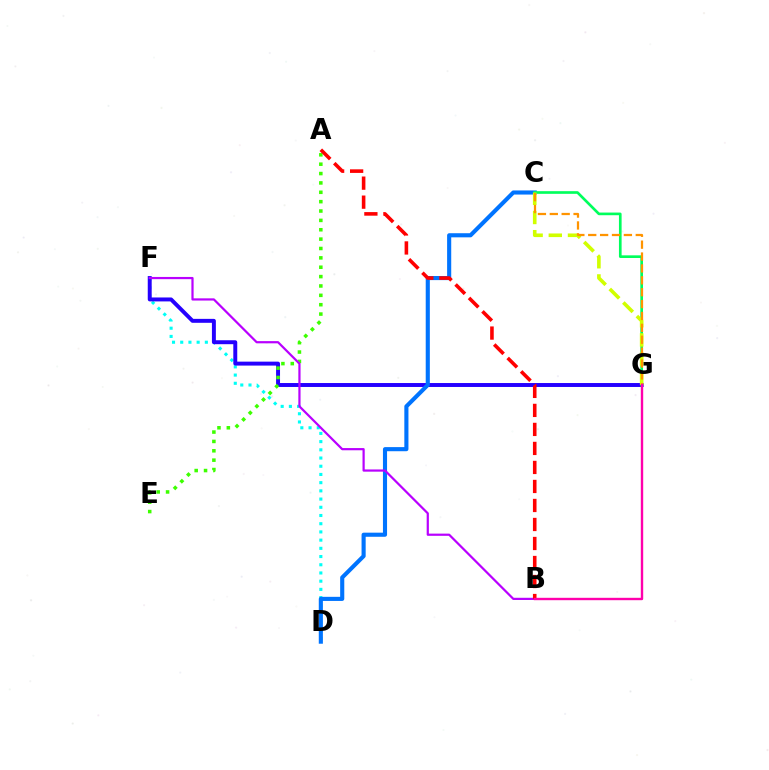{('D', 'F'): [{'color': '#00fff6', 'line_style': 'dotted', 'thickness': 2.23}], ('F', 'G'): [{'color': '#2500ff', 'line_style': 'solid', 'thickness': 2.84}], ('C', 'D'): [{'color': '#0074ff', 'line_style': 'solid', 'thickness': 2.96}], ('A', 'E'): [{'color': '#3dff00', 'line_style': 'dotted', 'thickness': 2.55}], ('B', 'F'): [{'color': '#b900ff', 'line_style': 'solid', 'thickness': 1.59}], ('C', 'G'): [{'color': '#00ff5c', 'line_style': 'solid', 'thickness': 1.92}, {'color': '#d1ff00', 'line_style': 'dashed', 'thickness': 2.61}, {'color': '#ff9400', 'line_style': 'dashed', 'thickness': 1.61}], ('A', 'B'): [{'color': '#ff0000', 'line_style': 'dashed', 'thickness': 2.58}], ('B', 'G'): [{'color': '#ff00ac', 'line_style': 'solid', 'thickness': 1.72}]}